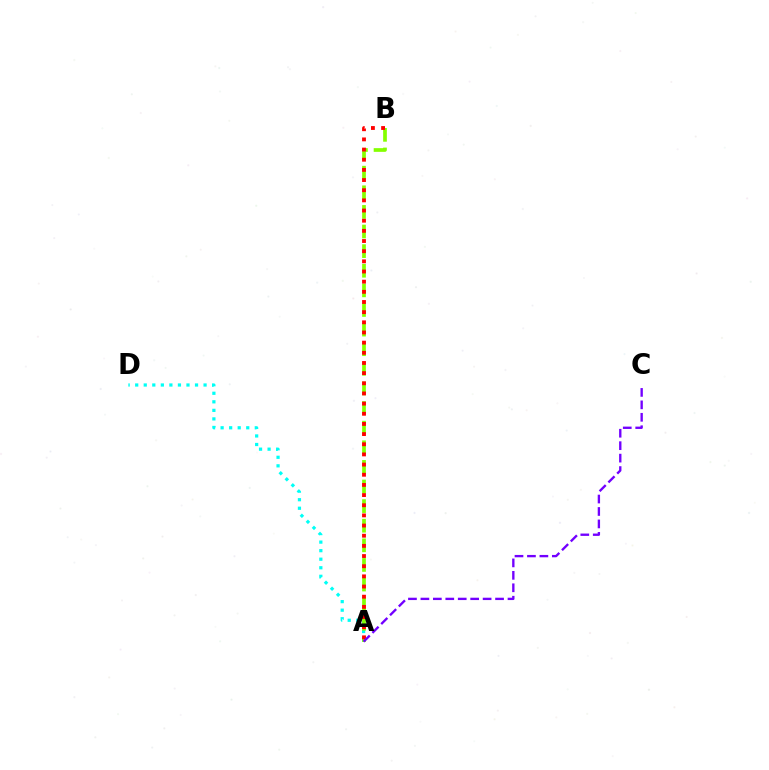{('A', 'D'): [{'color': '#00fff6', 'line_style': 'dotted', 'thickness': 2.32}], ('A', 'B'): [{'color': '#84ff00', 'line_style': 'dashed', 'thickness': 2.66}, {'color': '#ff0000', 'line_style': 'dotted', 'thickness': 2.76}], ('A', 'C'): [{'color': '#7200ff', 'line_style': 'dashed', 'thickness': 1.69}]}